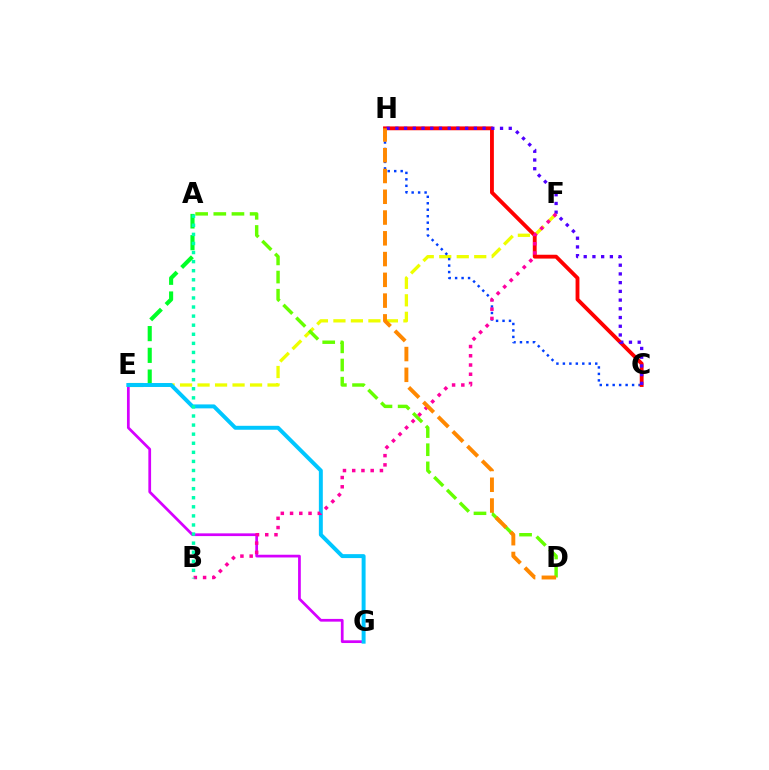{('E', 'F'): [{'color': '#eeff00', 'line_style': 'dashed', 'thickness': 2.38}], ('C', 'H'): [{'color': '#003fff', 'line_style': 'dotted', 'thickness': 1.76}, {'color': '#ff0000', 'line_style': 'solid', 'thickness': 2.77}, {'color': '#4f00ff', 'line_style': 'dotted', 'thickness': 2.37}], ('A', 'D'): [{'color': '#66ff00', 'line_style': 'dashed', 'thickness': 2.47}], ('A', 'E'): [{'color': '#00ff27', 'line_style': 'dashed', 'thickness': 2.95}], ('E', 'G'): [{'color': '#d600ff', 'line_style': 'solid', 'thickness': 1.97}, {'color': '#00c7ff', 'line_style': 'solid', 'thickness': 2.84}], ('B', 'F'): [{'color': '#ff00a0', 'line_style': 'dotted', 'thickness': 2.51}], ('D', 'H'): [{'color': '#ff8800', 'line_style': 'dashed', 'thickness': 2.82}], ('A', 'B'): [{'color': '#00ffaf', 'line_style': 'dotted', 'thickness': 2.47}]}